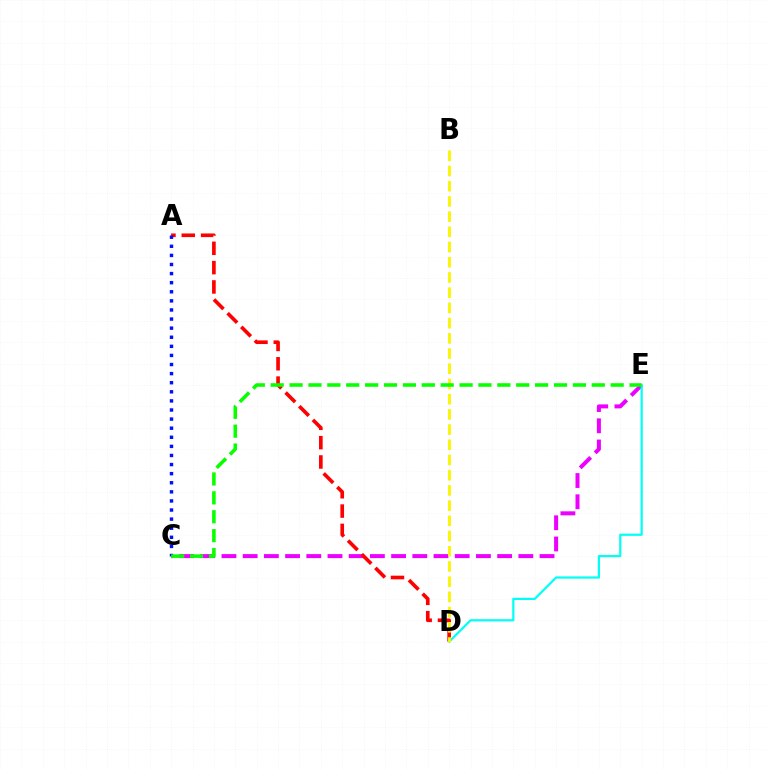{('C', 'E'): [{'color': '#ee00ff', 'line_style': 'dashed', 'thickness': 2.88}, {'color': '#08ff00', 'line_style': 'dashed', 'thickness': 2.57}], ('A', 'D'): [{'color': '#ff0000', 'line_style': 'dashed', 'thickness': 2.62}], ('A', 'C'): [{'color': '#0010ff', 'line_style': 'dotted', 'thickness': 2.47}], ('D', 'E'): [{'color': '#00fff6', 'line_style': 'solid', 'thickness': 1.59}], ('B', 'D'): [{'color': '#fcf500', 'line_style': 'dashed', 'thickness': 2.07}]}